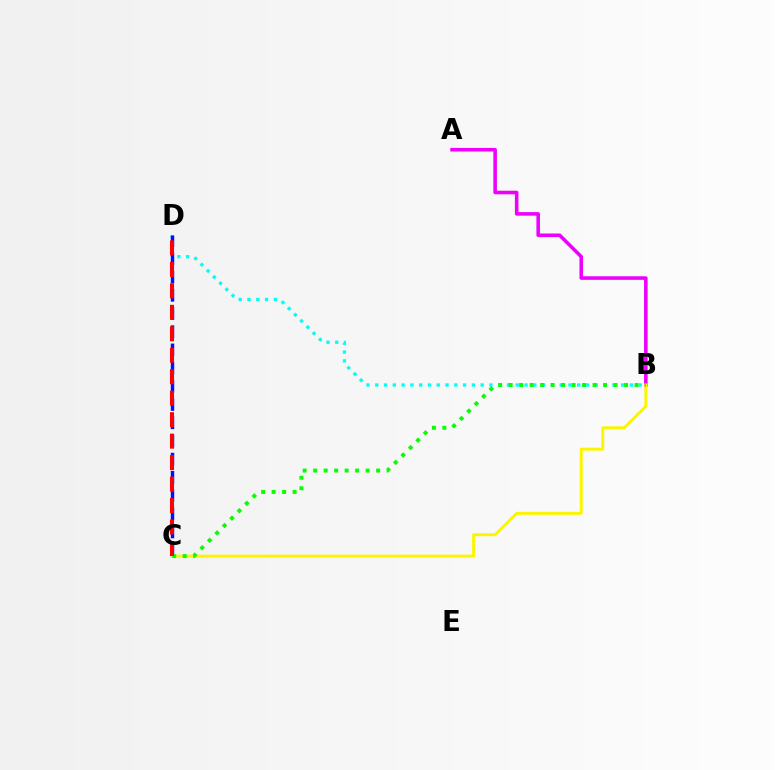{('B', 'D'): [{'color': '#00fff6', 'line_style': 'dotted', 'thickness': 2.39}], ('A', 'B'): [{'color': '#ee00ff', 'line_style': 'solid', 'thickness': 2.57}], ('C', 'D'): [{'color': '#0010ff', 'line_style': 'dashed', 'thickness': 2.47}, {'color': '#ff0000', 'line_style': 'dashed', 'thickness': 2.92}], ('B', 'C'): [{'color': '#fcf500', 'line_style': 'solid', 'thickness': 2.13}, {'color': '#08ff00', 'line_style': 'dotted', 'thickness': 2.85}]}